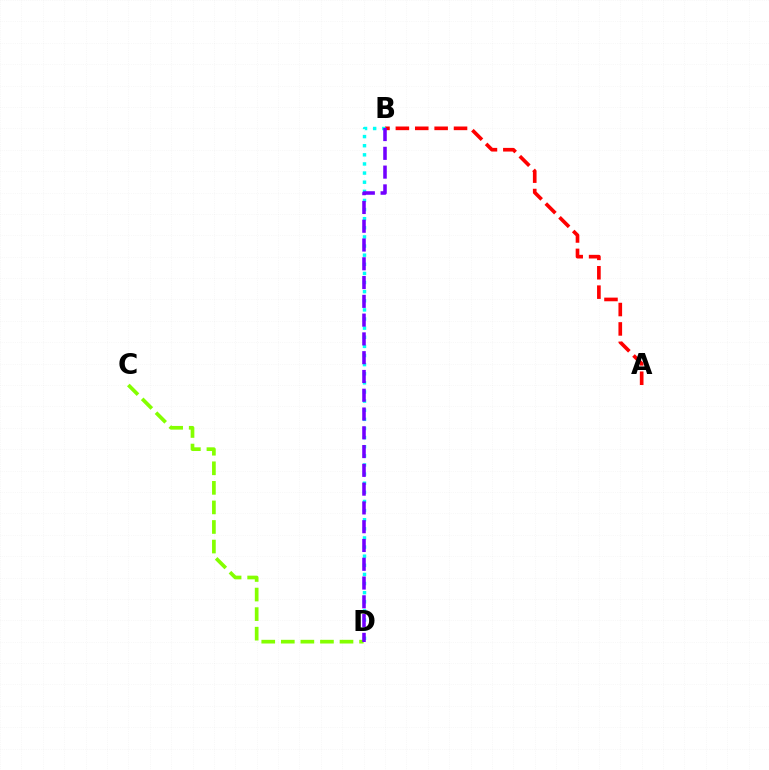{('C', 'D'): [{'color': '#84ff00', 'line_style': 'dashed', 'thickness': 2.66}], ('A', 'B'): [{'color': '#ff0000', 'line_style': 'dashed', 'thickness': 2.63}], ('B', 'D'): [{'color': '#00fff6', 'line_style': 'dotted', 'thickness': 2.48}, {'color': '#7200ff', 'line_style': 'dashed', 'thickness': 2.55}]}